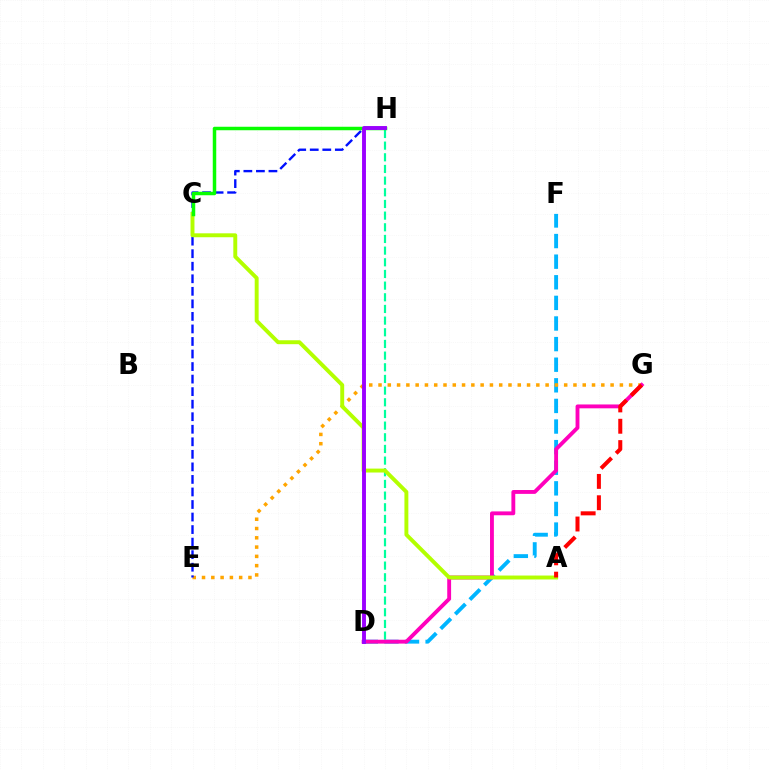{('D', 'F'): [{'color': '#00b5ff', 'line_style': 'dashed', 'thickness': 2.8}], ('D', 'H'): [{'color': '#00ff9d', 'line_style': 'dashed', 'thickness': 1.58}, {'color': '#9b00ff', 'line_style': 'solid', 'thickness': 2.81}], ('E', 'G'): [{'color': '#ffa500', 'line_style': 'dotted', 'thickness': 2.52}], ('D', 'G'): [{'color': '#ff00bd', 'line_style': 'solid', 'thickness': 2.78}], ('E', 'H'): [{'color': '#0010ff', 'line_style': 'dashed', 'thickness': 1.7}], ('A', 'C'): [{'color': '#b3ff00', 'line_style': 'solid', 'thickness': 2.82}], ('A', 'G'): [{'color': '#ff0000', 'line_style': 'dashed', 'thickness': 2.9}], ('C', 'H'): [{'color': '#08ff00', 'line_style': 'solid', 'thickness': 2.51}]}